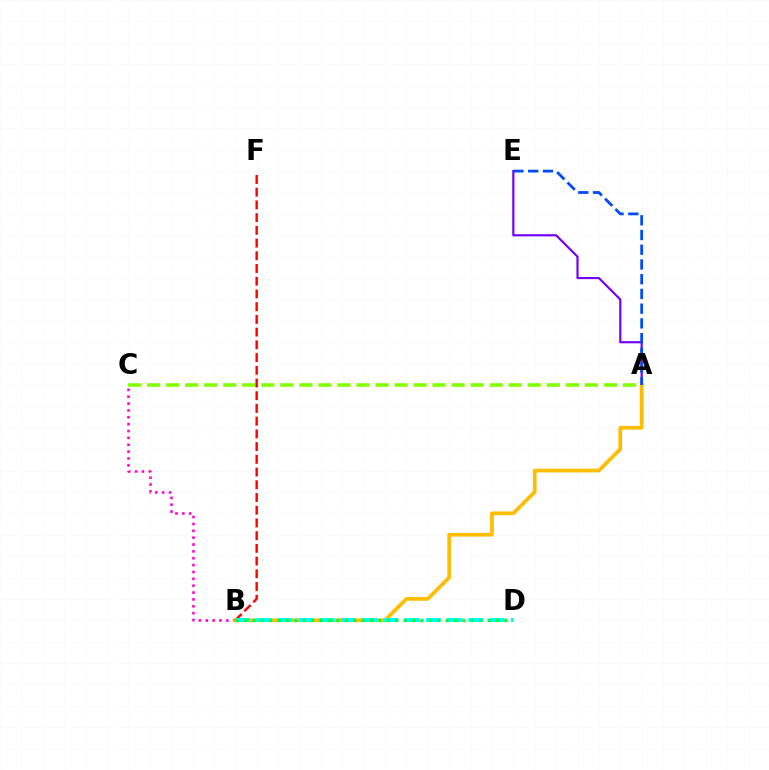{('A', 'C'): [{'color': '#84ff00', 'line_style': 'dashed', 'thickness': 2.58}], ('A', 'E'): [{'color': '#7200ff', 'line_style': 'solid', 'thickness': 1.57}, {'color': '#004bff', 'line_style': 'dashed', 'thickness': 2.0}], ('B', 'C'): [{'color': '#ff00cf', 'line_style': 'dotted', 'thickness': 1.87}], ('A', 'B'): [{'color': '#ffbd00', 'line_style': 'solid', 'thickness': 2.67}], ('B', 'F'): [{'color': '#ff0000', 'line_style': 'dashed', 'thickness': 1.73}], ('B', 'D'): [{'color': '#00fff6', 'line_style': 'dashed', 'thickness': 2.88}, {'color': '#00ff39', 'line_style': 'dotted', 'thickness': 2.28}]}